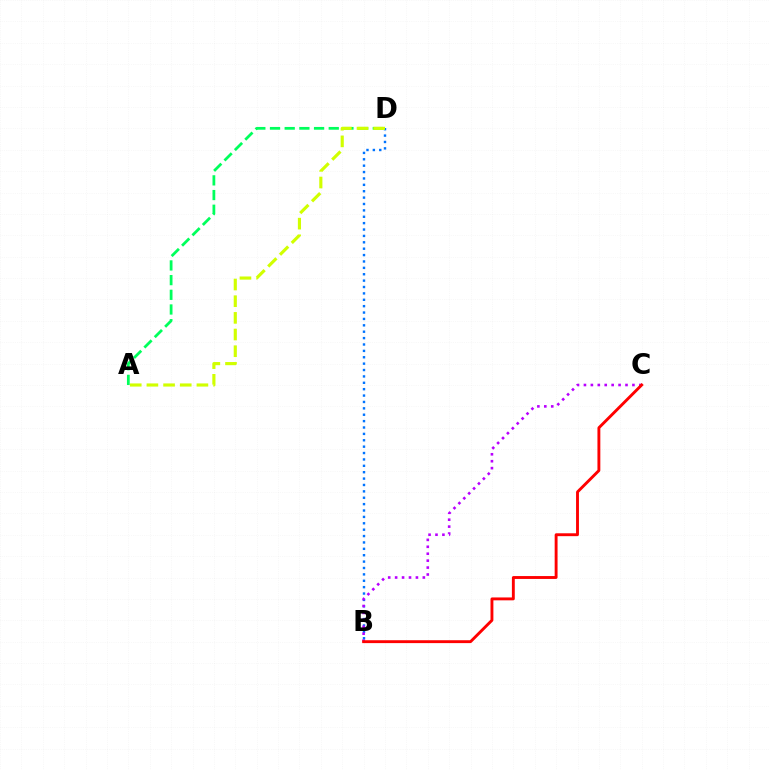{('B', 'D'): [{'color': '#0074ff', 'line_style': 'dotted', 'thickness': 1.74}], ('B', 'C'): [{'color': '#b900ff', 'line_style': 'dotted', 'thickness': 1.88}, {'color': '#ff0000', 'line_style': 'solid', 'thickness': 2.08}], ('A', 'D'): [{'color': '#00ff5c', 'line_style': 'dashed', 'thickness': 1.99}, {'color': '#d1ff00', 'line_style': 'dashed', 'thickness': 2.26}]}